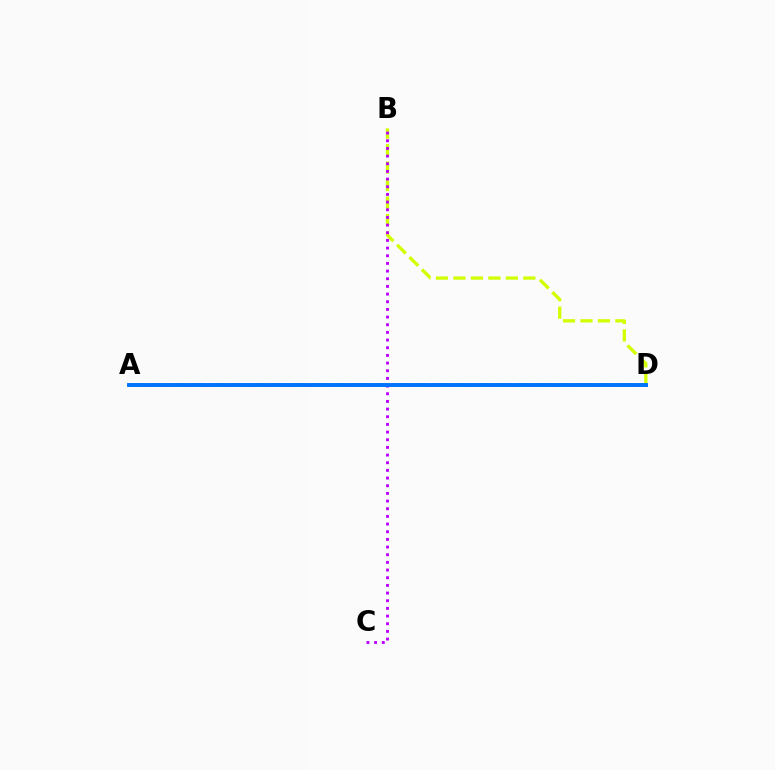{('A', 'D'): [{'color': '#ff0000', 'line_style': 'solid', 'thickness': 1.83}, {'color': '#00ff5c', 'line_style': 'dashed', 'thickness': 2.76}, {'color': '#0074ff', 'line_style': 'solid', 'thickness': 2.81}], ('B', 'D'): [{'color': '#d1ff00', 'line_style': 'dashed', 'thickness': 2.37}], ('B', 'C'): [{'color': '#b900ff', 'line_style': 'dotted', 'thickness': 2.08}]}